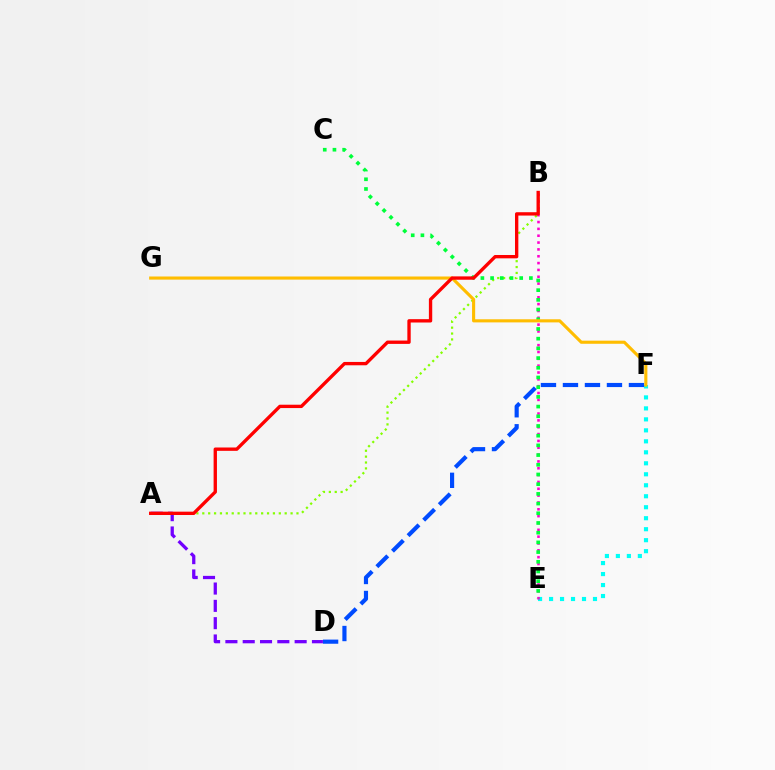{('E', 'F'): [{'color': '#00fff6', 'line_style': 'dotted', 'thickness': 2.98}], ('A', 'B'): [{'color': '#84ff00', 'line_style': 'dotted', 'thickness': 1.6}, {'color': '#ff0000', 'line_style': 'solid', 'thickness': 2.41}], ('D', 'F'): [{'color': '#004bff', 'line_style': 'dashed', 'thickness': 2.99}], ('B', 'E'): [{'color': '#ff00cf', 'line_style': 'dotted', 'thickness': 1.86}], ('A', 'D'): [{'color': '#7200ff', 'line_style': 'dashed', 'thickness': 2.35}], ('C', 'E'): [{'color': '#00ff39', 'line_style': 'dotted', 'thickness': 2.64}], ('F', 'G'): [{'color': '#ffbd00', 'line_style': 'solid', 'thickness': 2.24}]}